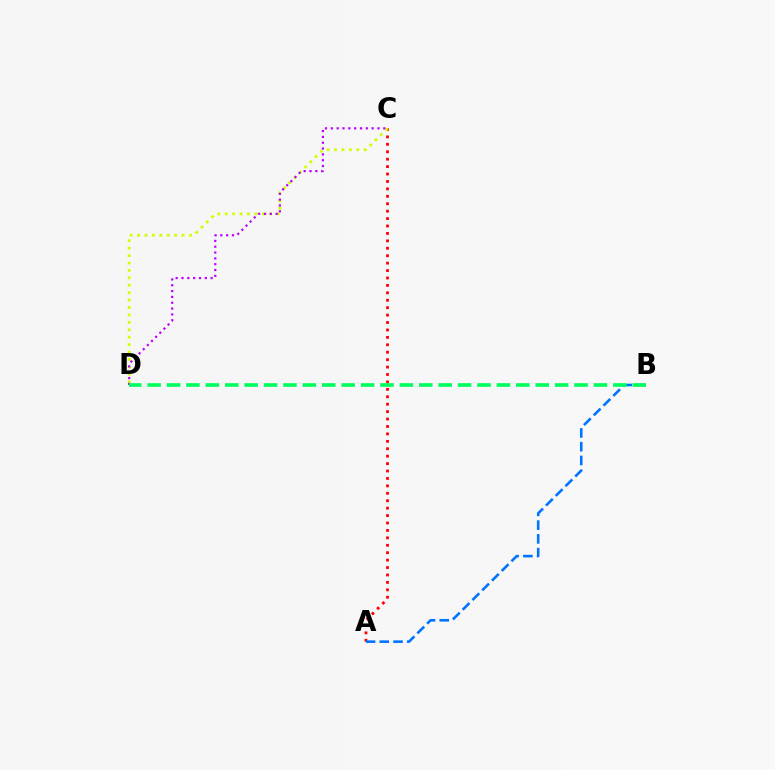{('A', 'C'): [{'color': '#ff0000', 'line_style': 'dotted', 'thickness': 2.02}], ('A', 'B'): [{'color': '#0074ff', 'line_style': 'dashed', 'thickness': 1.87}], ('C', 'D'): [{'color': '#d1ff00', 'line_style': 'dotted', 'thickness': 2.02}, {'color': '#b900ff', 'line_style': 'dotted', 'thickness': 1.58}], ('B', 'D'): [{'color': '#00ff5c', 'line_style': 'dashed', 'thickness': 2.64}]}